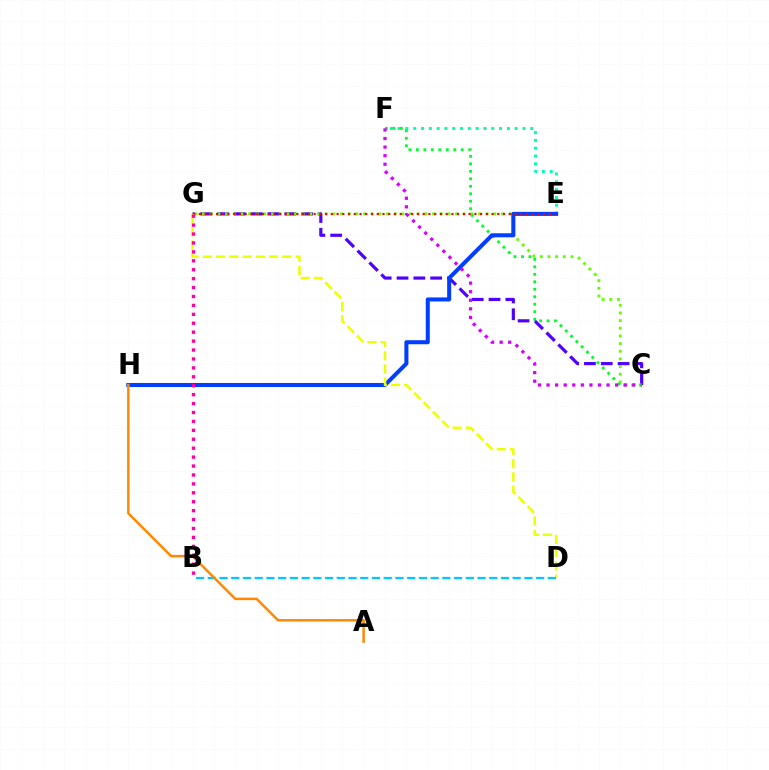{('C', 'G'): [{'color': '#4f00ff', 'line_style': 'dashed', 'thickness': 2.28}, {'color': '#66ff00', 'line_style': 'dotted', 'thickness': 2.08}], ('E', 'F'): [{'color': '#00ffaf', 'line_style': 'dotted', 'thickness': 2.12}], ('C', 'F'): [{'color': '#00ff27', 'line_style': 'dotted', 'thickness': 2.03}, {'color': '#d600ff', 'line_style': 'dotted', 'thickness': 2.33}], ('E', 'H'): [{'color': '#003fff', 'line_style': 'solid', 'thickness': 2.91}], ('E', 'G'): [{'color': '#ff0000', 'line_style': 'dotted', 'thickness': 1.56}], ('D', 'G'): [{'color': '#eeff00', 'line_style': 'dashed', 'thickness': 1.8}], ('B', 'D'): [{'color': '#00c7ff', 'line_style': 'dashed', 'thickness': 1.59}], ('B', 'G'): [{'color': '#ff00a0', 'line_style': 'dotted', 'thickness': 2.42}], ('A', 'H'): [{'color': '#ff8800', 'line_style': 'solid', 'thickness': 1.78}]}